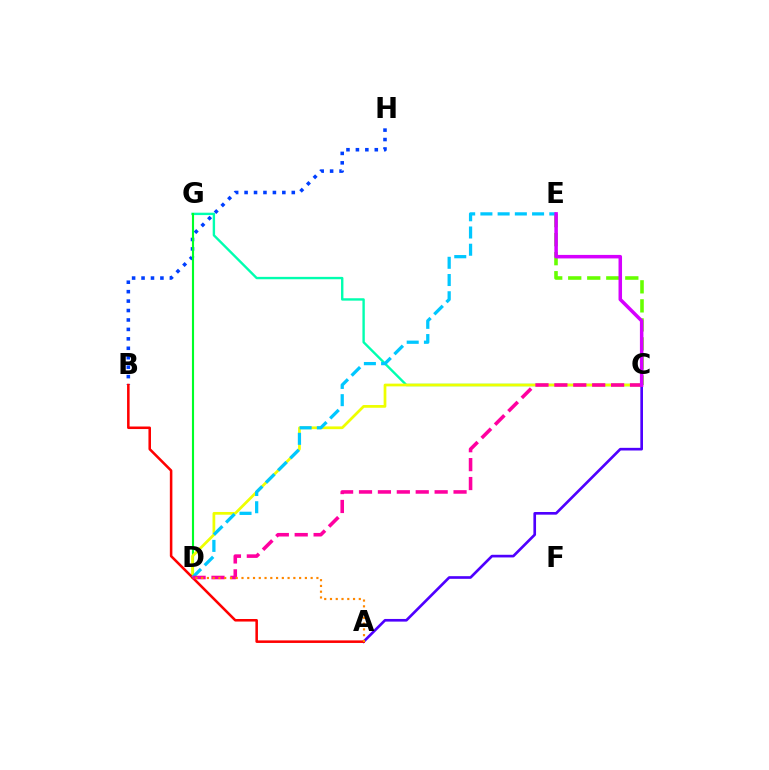{('C', 'E'): [{'color': '#66ff00', 'line_style': 'dashed', 'thickness': 2.58}, {'color': '#d600ff', 'line_style': 'solid', 'thickness': 2.53}], ('B', 'H'): [{'color': '#003fff', 'line_style': 'dotted', 'thickness': 2.56}], ('C', 'G'): [{'color': '#00ffaf', 'line_style': 'solid', 'thickness': 1.72}], ('A', 'C'): [{'color': '#4f00ff', 'line_style': 'solid', 'thickness': 1.91}], ('D', 'G'): [{'color': '#00ff27', 'line_style': 'solid', 'thickness': 1.53}], ('C', 'D'): [{'color': '#eeff00', 'line_style': 'solid', 'thickness': 1.97}, {'color': '#ff00a0', 'line_style': 'dashed', 'thickness': 2.57}], ('A', 'B'): [{'color': '#ff0000', 'line_style': 'solid', 'thickness': 1.83}], ('D', 'E'): [{'color': '#00c7ff', 'line_style': 'dashed', 'thickness': 2.34}], ('A', 'D'): [{'color': '#ff8800', 'line_style': 'dotted', 'thickness': 1.57}]}